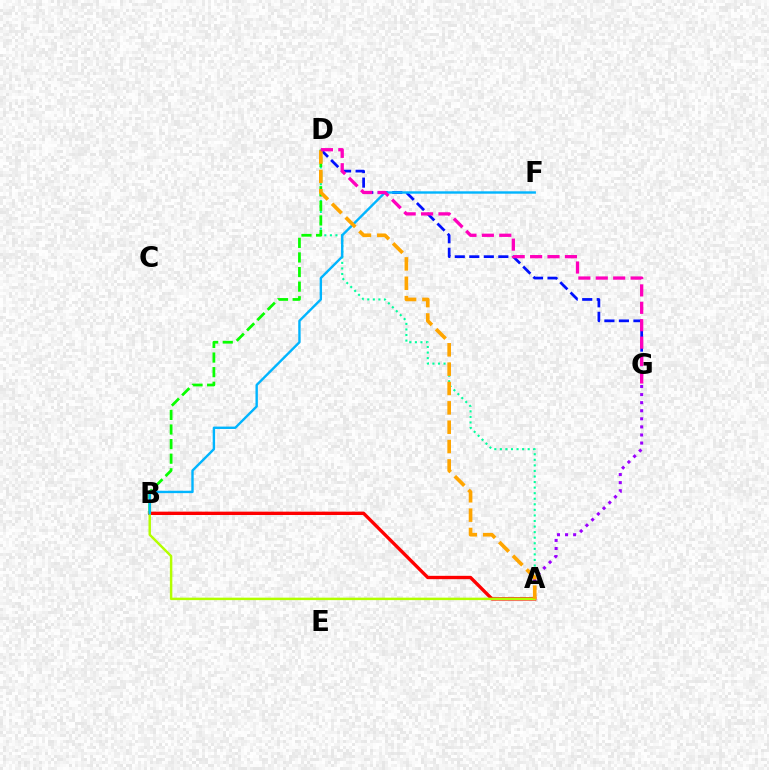{('A', 'D'): [{'color': '#00ff9d', 'line_style': 'dotted', 'thickness': 1.51}, {'color': '#ffa500', 'line_style': 'dashed', 'thickness': 2.63}], ('A', 'B'): [{'color': '#ff0000', 'line_style': 'solid', 'thickness': 2.41}, {'color': '#b3ff00', 'line_style': 'solid', 'thickness': 1.77}], ('D', 'G'): [{'color': '#0010ff', 'line_style': 'dashed', 'thickness': 1.97}, {'color': '#ff00bd', 'line_style': 'dashed', 'thickness': 2.37}], ('B', 'D'): [{'color': '#08ff00', 'line_style': 'dashed', 'thickness': 1.98}], ('B', 'F'): [{'color': '#00b5ff', 'line_style': 'solid', 'thickness': 1.72}], ('A', 'G'): [{'color': '#9b00ff', 'line_style': 'dotted', 'thickness': 2.19}]}